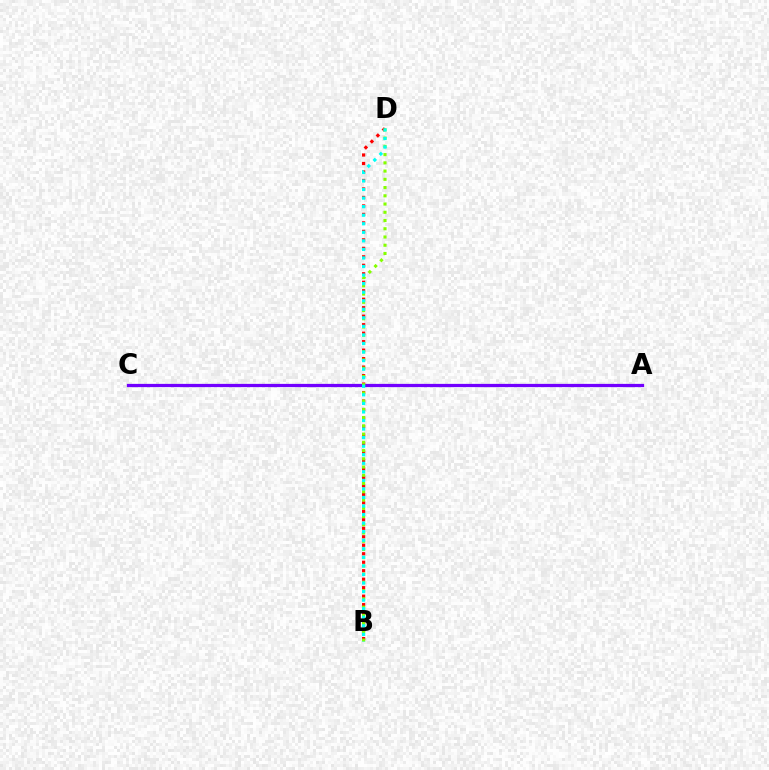{('B', 'D'): [{'color': '#ff0000', 'line_style': 'dotted', 'thickness': 2.31}, {'color': '#84ff00', 'line_style': 'dotted', 'thickness': 2.24}, {'color': '#00fff6', 'line_style': 'dotted', 'thickness': 2.32}], ('A', 'C'): [{'color': '#7200ff', 'line_style': 'solid', 'thickness': 2.33}]}